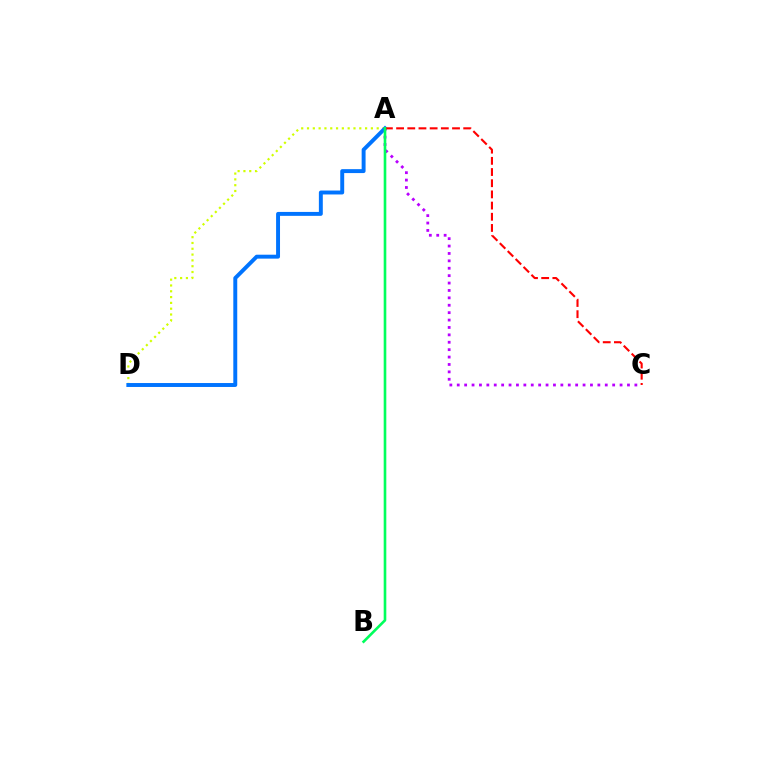{('A', 'C'): [{'color': '#b900ff', 'line_style': 'dotted', 'thickness': 2.01}, {'color': '#ff0000', 'line_style': 'dashed', 'thickness': 1.52}], ('A', 'D'): [{'color': '#d1ff00', 'line_style': 'dotted', 'thickness': 1.58}, {'color': '#0074ff', 'line_style': 'solid', 'thickness': 2.83}], ('A', 'B'): [{'color': '#00ff5c', 'line_style': 'solid', 'thickness': 1.89}]}